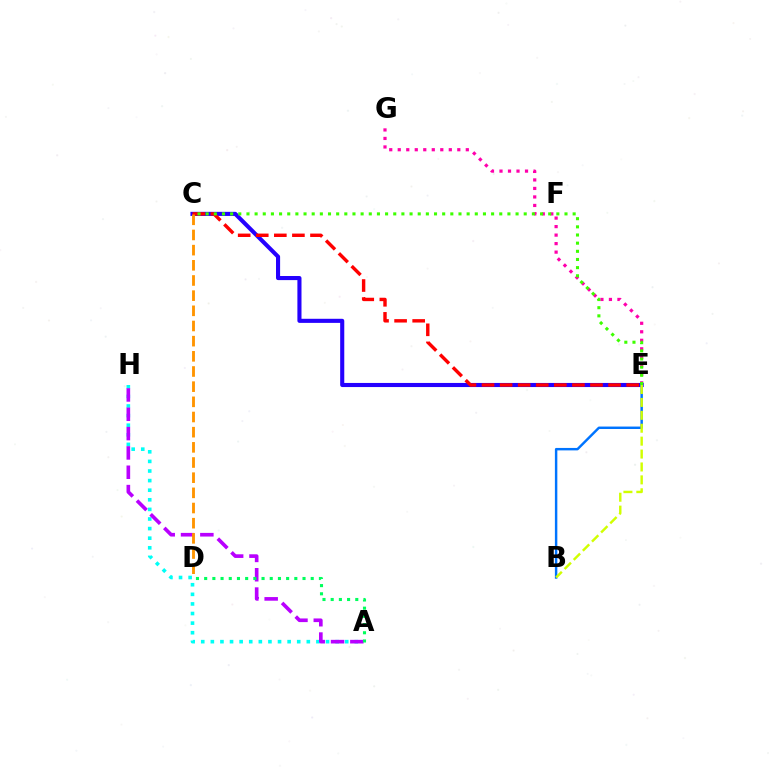{('E', 'G'): [{'color': '#ff00ac', 'line_style': 'dotted', 'thickness': 2.31}], ('A', 'H'): [{'color': '#00fff6', 'line_style': 'dotted', 'thickness': 2.61}, {'color': '#b900ff', 'line_style': 'dashed', 'thickness': 2.63}], ('C', 'E'): [{'color': '#2500ff', 'line_style': 'solid', 'thickness': 2.95}, {'color': '#ff0000', 'line_style': 'dashed', 'thickness': 2.46}, {'color': '#3dff00', 'line_style': 'dotted', 'thickness': 2.22}], ('B', 'E'): [{'color': '#0074ff', 'line_style': 'solid', 'thickness': 1.76}, {'color': '#d1ff00', 'line_style': 'dashed', 'thickness': 1.75}], ('A', 'D'): [{'color': '#00ff5c', 'line_style': 'dotted', 'thickness': 2.23}], ('C', 'D'): [{'color': '#ff9400', 'line_style': 'dashed', 'thickness': 2.06}]}